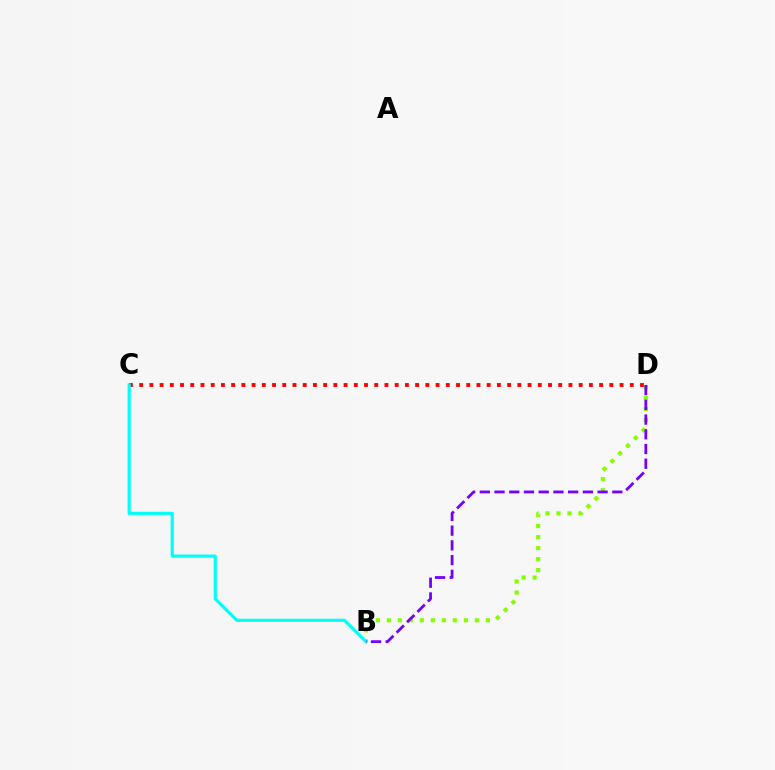{('B', 'D'): [{'color': '#84ff00', 'line_style': 'dotted', 'thickness': 2.99}, {'color': '#7200ff', 'line_style': 'dashed', 'thickness': 2.0}], ('C', 'D'): [{'color': '#ff0000', 'line_style': 'dotted', 'thickness': 2.78}], ('B', 'C'): [{'color': '#00fff6', 'line_style': 'solid', 'thickness': 2.27}]}